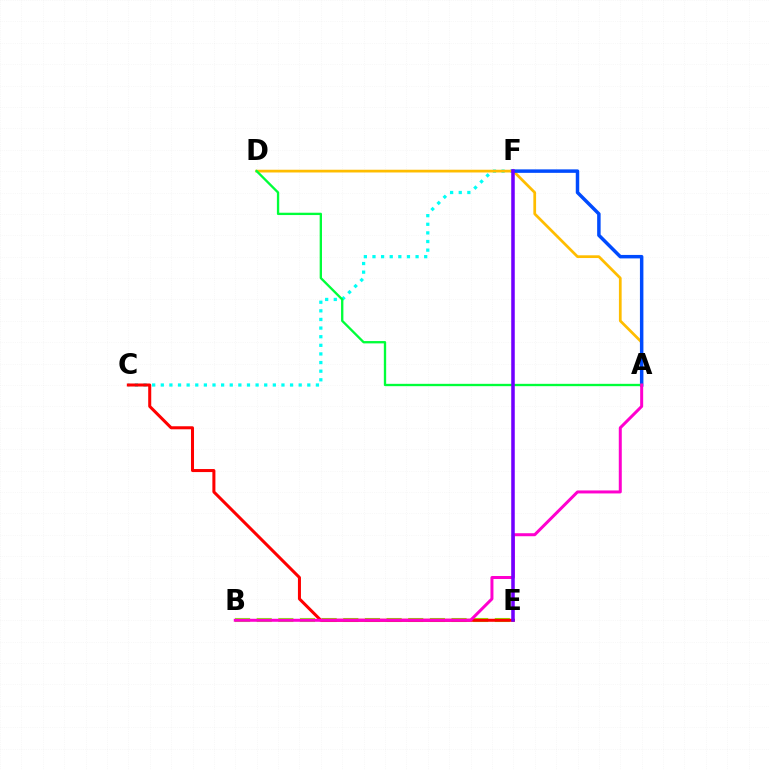{('B', 'E'): [{'color': '#84ff00', 'line_style': 'dashed', 'thickness': 2.94}], ('C', 'F'): [{'color': '#00fff6', 'line_style': 'dotted', 'thickness': 2.34}], ('A', 'D'): [{'color': '#ffbd00', 'line_style': 'solid', 'thickness': 1.97}, {'color': '#00ff39', 'line_style': 'solid', 'thickness': 1.68}], ('C', 'E'): [{'color': '#ff0000', 'line_style': 'solid', 'thickness': 2.18}], ('A', 'F'): [{'color': '#004bff', 'line_style': 'solid', 'thickness': 2.5}], ('A', 'B'): [{'color': '#ff00cf', 'line_style': 'solid', 'thickness': 2.16}], ('E', 'F'): [{'color': '#7200ff', 'line_style': 'solid', 'thickness': 2.54}]}